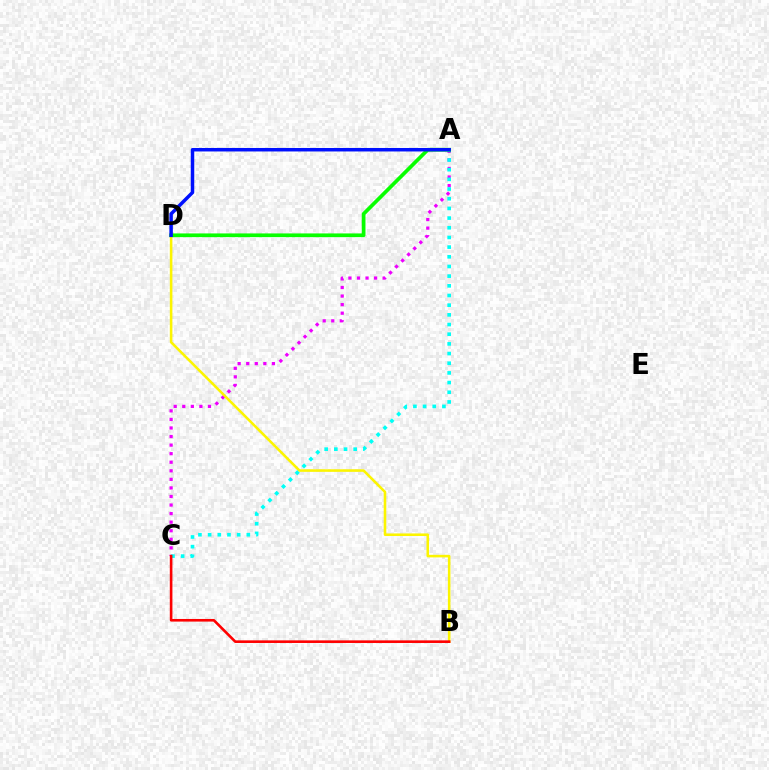{('A', 'C'): [{'color': '#ee00ff', 'line_style': 'dotted', 'thickness': 2.33}, {'color': '#00fff6', 'line_style': 'dotted', 'thickness': 2.63}], ('B', 'D'): [{'color': '#fcf500', 'line_style': 'solid', 'thickness': 1.85}], ('A', 'D'): [{'color': '#08ff00', 'line_style': 'solid', 'thickness': 2.67}, {'color': '#0010ff', 'line_style': 'solid', 'thickness': 2.51}], ('B', 'C'): [{'color': '#ff0000', 'line_style': 'solid', 'thickness': 1.88}]}